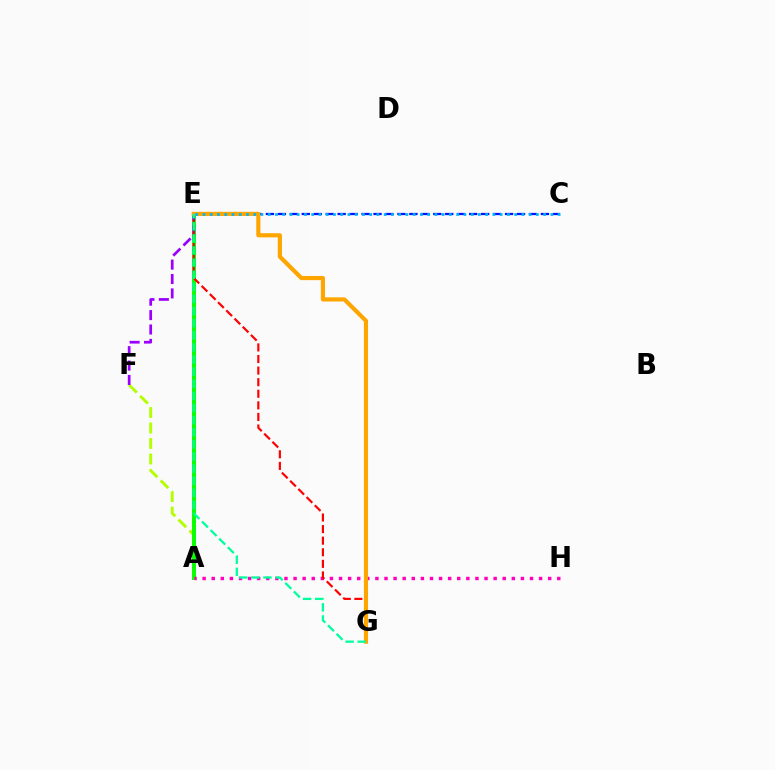{('C', 'E'): [{'color': '#0010ff', 'line_style': 'dashed', 'thickness': 1.62}, {'color': '#00b5ff', 'line_style': 'dotted', 'thickness': 1.97}], ('A', 'F'): [{'color': '#b3ff00', 'line_style': 'dashed', 'thickness': 2.11}], ('A', 'E'): [{'color': '#08ff00', 'line_style': 'solid', 'thickness': 2.84}], ('E', 'F'): [{'color': '#9b00ff', 'line_style': 'dashed', 'thickness': 1.96}], ('A', 'H'): [{'color': '#ff00bd', 'line_style': 'dotted', 'thickness': 2.47}], ('E', 'G'): [{'color': '#ff0000', 'line_style': 'dashed', 'thickness': 1.57}, {'color': '#ffa500', 'line_style': 'solid', 'thickness': 2.99}, {'color': '#00ff9d', 'line_style': 'dashed', 'thickness': 1.65}]}